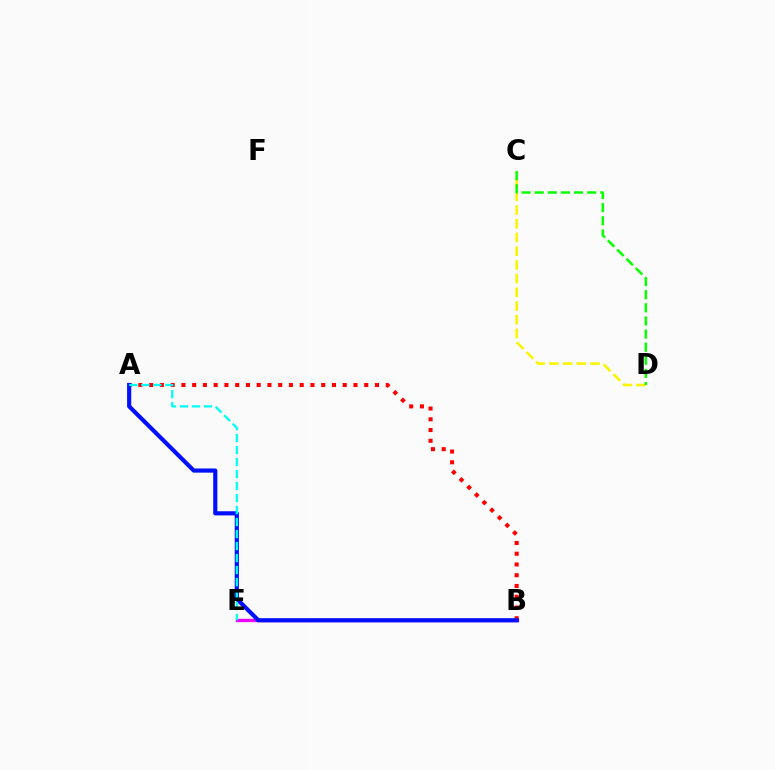{('C', 'D'): [{'color': '#fcf500', 'line_style': 'dashed', 'thickness': 1.86}, {'color': '#08ff00', 'line_style': 'dashed', 'thickness': 1.78}], ('A', 'B'): [{'color': '#ff0000', 'line_style': 'dotted', 'thickness': 2.92}, {'color': '#0010ff', 'line_style': 'solid', 'thickness': 3.0}], ('B', 'E'): [{'color': '#ee00ff', 'line_style': 'solid', 'thickness': 2.39}], ('A', 'E'): [{'color': '#00fff6', 'line_style': 'dashed', 'thickness': 1.63}]}